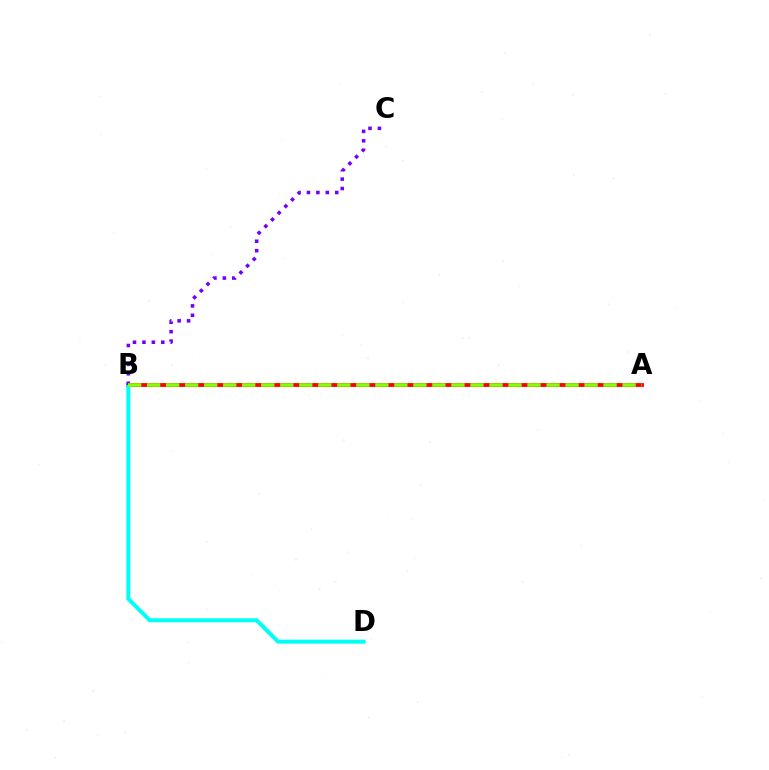{('A', 'B'): [{'color': '#ff0000', 'line_style': 'solid', 'thickness': 2.75}, {'color': '#84ff00', 'line_style': 'dashed', 'thickness': 2.58}], ('B', 'D'): [{'color': '#00fff6', 'line_style': 'solid', 'thickness': 2.89}], ('B', 'C'): [{'color': '#7200ff', 'line_style': 'dotted', 'thickness': 2.56}]}